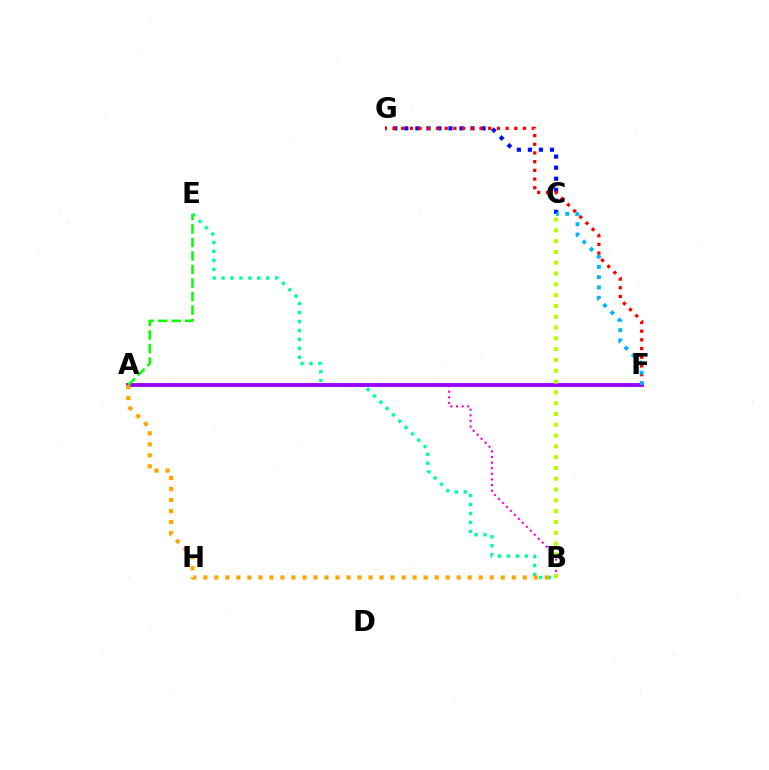{('C', 'G'): [{'color': '#0010ff', 'line_style': 'dotted', 'thickness': 3.0}], ('F', 'G'): [{'color': '#ff0000', 'line_style': 'dotted', 'thickness': 2.36}], ('A', 'B'): [{'color': '#ff00bd', 'line_style': 'dotted', 'thickness': 1.53}, {'color': '#ffa500', 'line_style': 'dotted', 'thickness': 2.99}], ('B', 'E'): [{'color': '#00ff9d', 'line_style': 'dotted', 'thickness': 2.43}], ('A', 'F'): [{'color': '#9b00ff', 'line_style': 'solid', 'thickness': 2.78}], ('C', 'F'): [{'color': '#00b5ff', 'line_style': 'dotted', 'thickness': 2.8}], ('A', 'E'): [{'color': '#08ff00', 'line_style': 'dashed', 'thickness': 1.84}], ('B', 'C'): [{'color': '#b3ff00', 'line_style': 'dotted', 'thickness': 2.93}]}